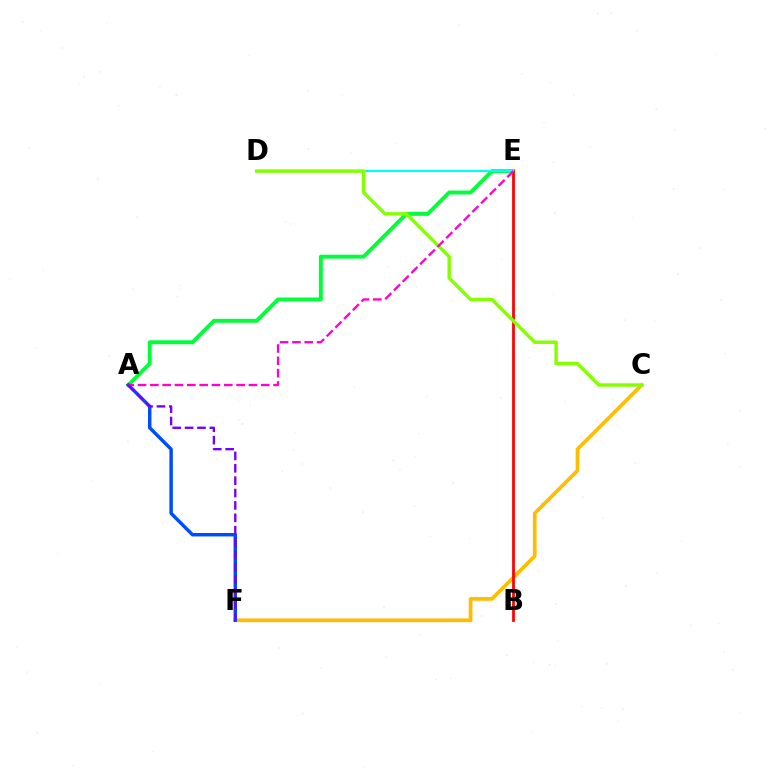{('C', 'F'): [{'color': '#ffbd00', 'line_style': 'solid', 'thickness': 2.67}], ('A', 'E'): [{'color': '#00ff39', 'line_style': 'solid', 'thickness': 2.81}, {'color': '#ff00cf', 'line_style': 'dashed', 'thickness': 1.67}], ('B', 'E'): [{'color': '#ff0000', 'line_style': 'solid', 'thickness': 1.99}], ('A', 'F'): [{'color': '#004bff', 'line_style': 'solid', 'thickness': 2.48}, {'color': '#7200ff', 'line_style': 'dashed', 'thickness': 1.68}], ('D', 'E'): [{'color': '#00fff6', 'line_style': 'solid', 'thickness': 1.56}], ('C', 'D'): [{'color': '#84ff00', 'line_style': 'solid', 'thickness': 2.47}]}